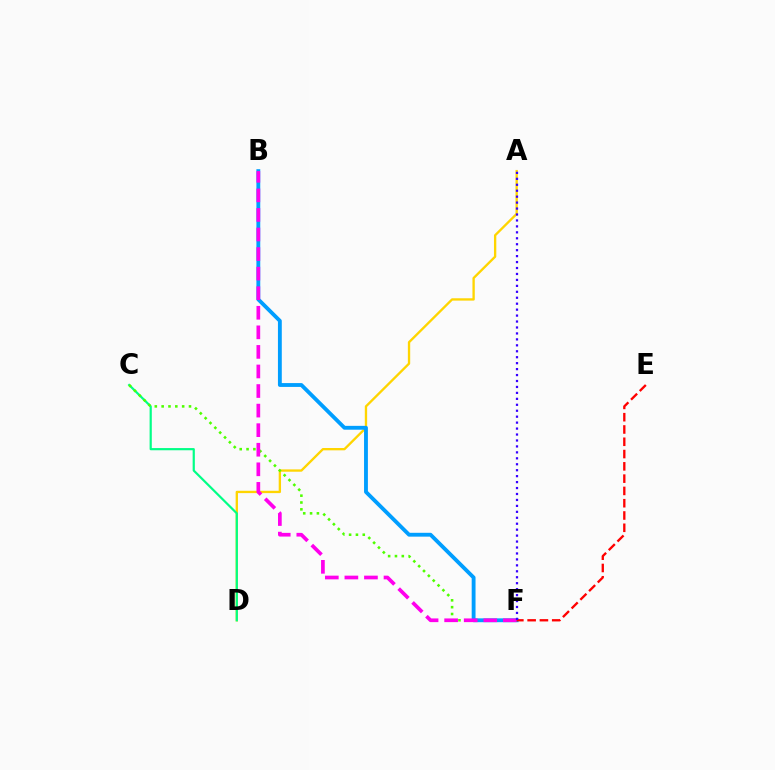{('A', 'D'): [{'color': '#ffd500', 'line_style': 'solid', 'thickness': 1.68}], ('C', 'D'): [{'color': '#00ff86', 'line_style': 'solid', 'thickness': 1.58}], ('C', 'F'): [{'color': '#4fff00', 'line_style': 'dotted', 'thickness': 1.86}], ('B', 'F'): [{'color': '#009eff', 'line_style': 'solid', 'thickness': 2.77}, {'color': '#ff00ed', 'line_style': 'dashed', 'thickness': 2.66}], ('E', 'F'): [{'color': '#ff0000', 'line_style': 'dashed', 'thickness': 1.67}], ('A', 'F'): [{'color': '#3700ff', 'line_style': 'dotted', 'thickness': 1.62}]}